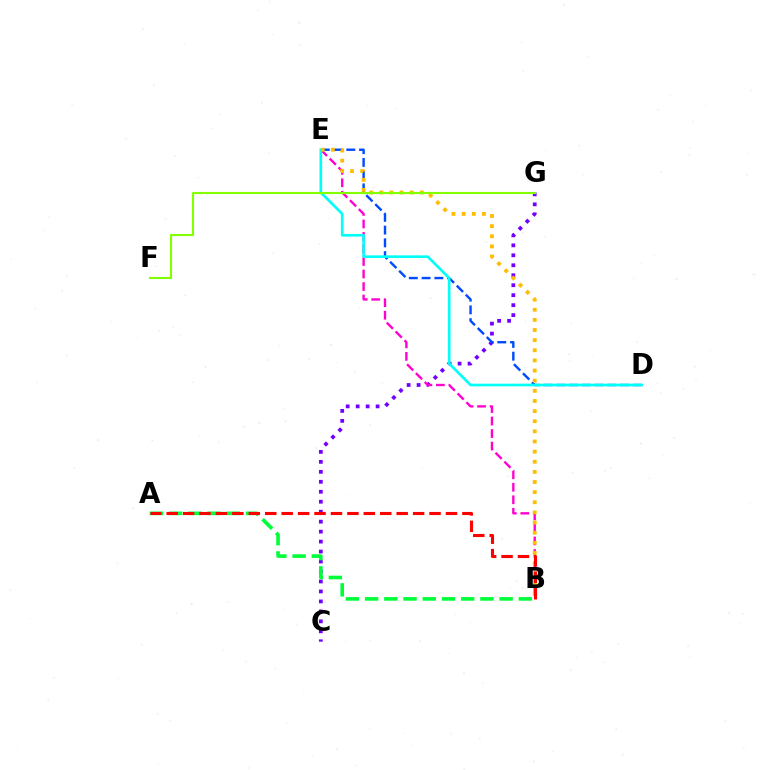{('C', 'G'): [{'color': '#7200ff', 'line_style': 'dotted', 'thickness': 2.71}], ('B', 'E'): [{'color': '#ff00cf', 'line_style': 'dashed', 'thickness': 1.7}, {'color': '#ffbd00', 'line_style': 'dotted', 'thickness': 2.75}], ('A', 'B'): [{'color': '#00ff39', 'line_style': 'dashed', 'thickness': 2.61}, {'color': '#ff0000', 'line_style': 'dashed', 'thickness': 2.23}], ('D', 'E'): [{'color': '#004bff', 'line_style': 'dashed', 'thickness': 1.73}, {'color': '#00fff6', 'line_style': 'solid', 'thickness': 1.91}], ('F', 'G'): [{'color': '#84ff00', 'line_style': 'solid', 'thickness': 1.53}]}